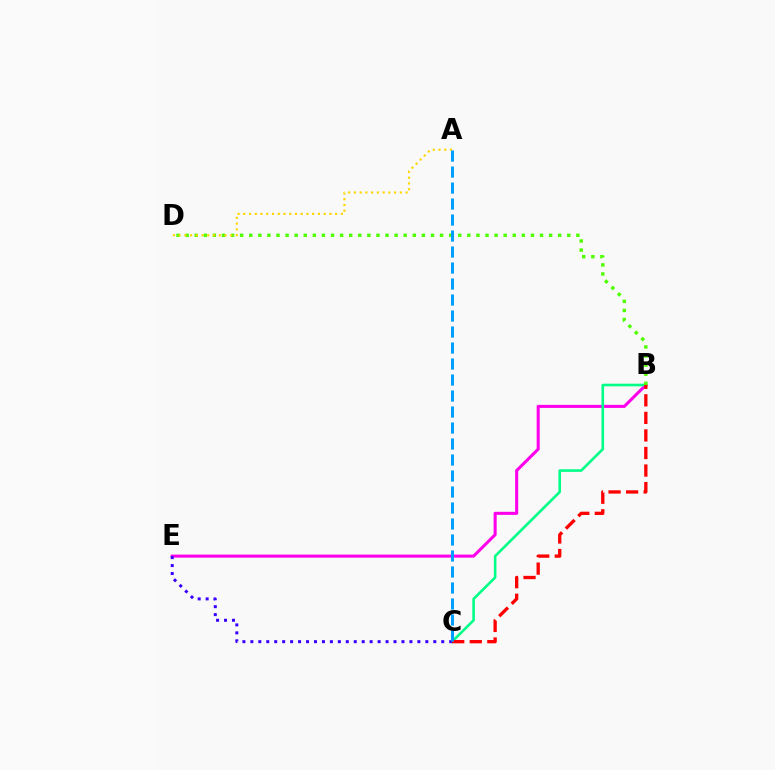{('B', 'E'): [{'color': '#ff00ed', 'line_style': 'solid', 'thickness': 2.21}], ('B', 'C'): [{'color': '#00ff86', 'line_style': 'solid', 'thickness': 1.88}, {'color': '#ff0000', 'line_style': 'dashed', 'thickness': 2.39}], ('B', 'D'): [{'color': '#4fff00', 'line_style': 'dotted', 'thickness': 2.47}], ('A', 'D'): [{'color': '#ffd500', 'line_style': 'dotted', 'thickness': 1.56}], ('C', 'E'): [{'color': '#3700ff', 'line_style': 'dotted', 'thickness': 2.16}], ('A', 'C'): [{'color': '#009eff', 'line_style': 'dashed', 'thickness': 2.17}]}